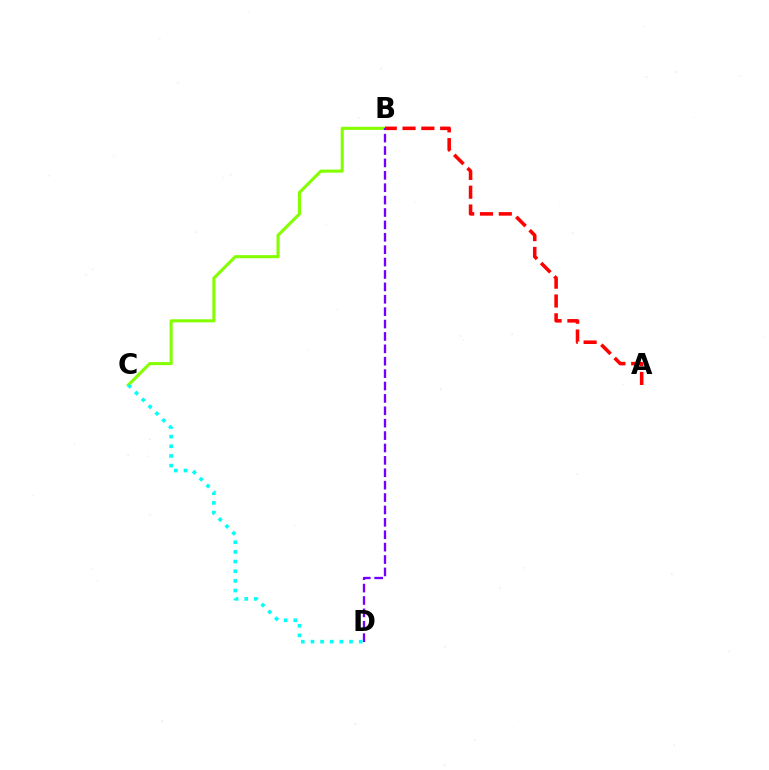{('B', 'C'): [{'color': '#84ff00', 'line_style': 'solid', 'thickness': 2.22}], ('A', 'B'): [{'color': '#ff0000', 'line_style': 'dashed', 'thickness': 2.56}], ('B', 'D'): [{'color': '#7200ff', 'line_style': 'dashed', 'thickness': 1.68}], ('C', 'D'): [{'color': '#00fff6', 'line_style': 'dotted', 'thickness': 2.62}]}